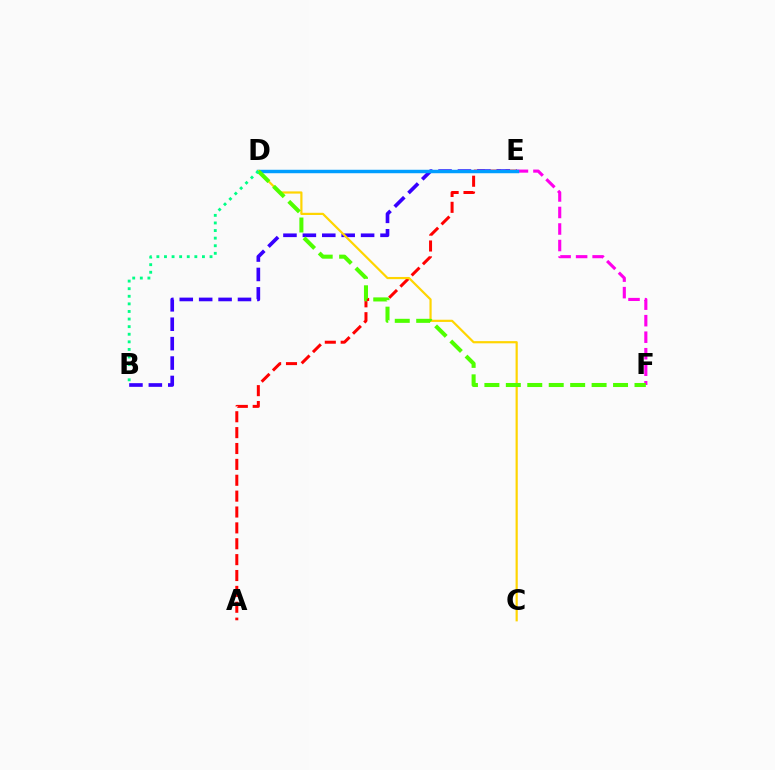{('E', 'F'): [{'color': '#ff00ed', 'line_style': 'dashed', 'thickness': 2.24}], ('A', 'E'): [{'color': '#ff0000', 'line_style': 'dashed', 'thickness': 2.16}], ('B', 'E'): [{'color': '#3700ff', 'line_style': 'dashed', 'thickness': 2.64}], ('D', 'E'): [{'color': '#009eff', 'line_style': 'solid', 'thickness': 2.48}], ('C', 'D'): [{'color': '#ffd500', 'line_style': 'solid', 'thickness': 1.58}], ('D', 'F'): [{'color': '#4fff00', 'line_style': 'dashed', 'thickness': 2.91}], ('B', 'D'): [{'color': '#00ff86', 'line_style': 'dotted', 'thickness': 2.06}]}